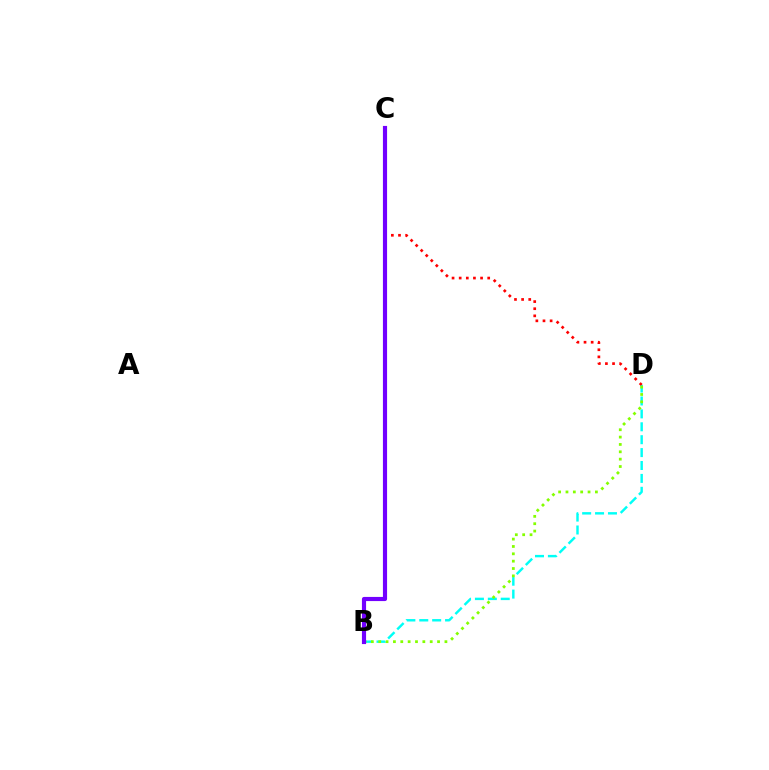{('B', 'D'): [{'color': '#00fff6', 'line_style': 'dashed', 'thickness': 1.75}, {'color': '#84ff00', 'line_style': 'dotted', 'thickness': 2.0}], ('C', 'D'): [{'color': '#ff0000', 'line_style': 'dotted', 'thickness': 1.94}], ('B', 'C'): [{'color': '#7200ff', 'line_style': 'solid', 'thickness': 2.99}]}